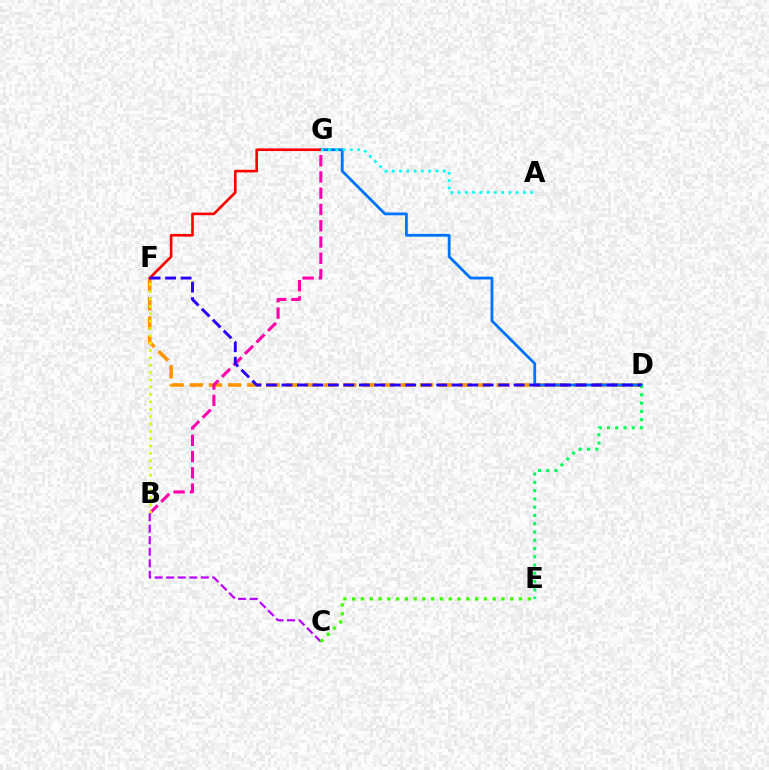{('D', 'F'): [{'color': '#ff9400', 'line_style': 'dashed', 'thickness': 2.61}, {'color': '#2500ff', 'line_style': 'dashed', 'thickness': 2.1}], ('B', 'G'): [{'color': '#ff00ac', 'line_style': 'dashed', 'thickness': 2.21}], ('D', 'G'): [{'color': '#0074ff', 'line_style': 'solid', 'thickness': 2.02}], ('D', 'E'): [{'color': '#00ff5c', 'line_style': 'dotted', 'thickness': 2.25}], ('F', 'G'): [{'color': '#ff0000', 'line_style': 'solid', 'thickness': 1.9}], ('A', 'G'): [{'color': '#00fff6', 'line_style': 'dotted', 'thickness': 1.97}], ('B', 'F'): [{'color': '#d1ff00', 'line_style': 'dotted', 'thickness': 2.0}], ('B', 'C'): [{'color': '#b900ff', 'line_style': 'dashed', 'thickness': 1.57}], ('C', 'E'): [{'color': '#3dff00', 'line_style': 'dotted', 'thickness': 2.39}]}